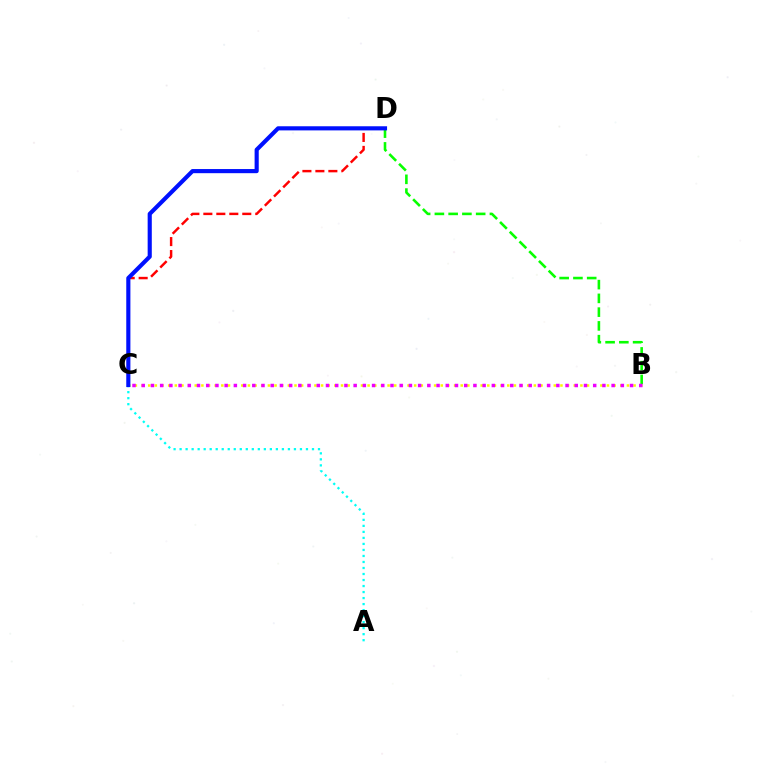{('A', 'C'): [{'color': '#00fff6', 'line_style': 'dotted', 'thickness': 1.63}], ('B', 'D'): [{'color': '#08ff00', 'line_style': 'dashed', 'thickness': 1.87}], ('C', 'D'): [{'color': '#ff0000', 'line_style': 'dashed', 'thickness': 1.76}, {'color': '#0010ff', 'line_style': 'solid', 'thickness': 2.98}], ('B', 'C'): [{'color': '#fcf500', 'line_style': 'dotted', 'thickness': 1.81}, {'color': '#ee00ff', 'line_style': 'dotted', 'thickness': 2.5}]}